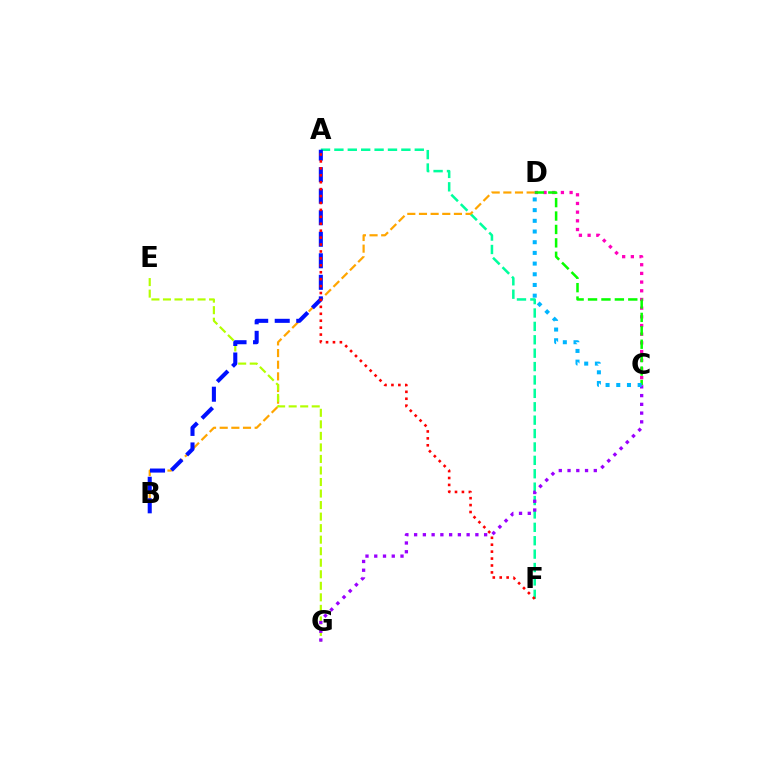{('A', 'F'): [{'color': '#00ff9d', 'line_style': 'dashed', 'thickness': 1.82}, {'color': '#ff0000', 'line_style': 'dotted', 'thickness': 1.88}], ('B', 'D'): [{'color': '#ffa500', 'line_style': 'dashed', 'thickness': 1.58}], ('E', 'G'): [{'color': '#b3ff00', 'line_style': 'dashed', 'thickness': 1.57}], ('A', 'B'): [{'color': '#0010ff', 'line_style': 'dashed', 'thickness': 2.92}], ('C', 'D'): [{'color': '#ff00bd', 'line_style': 'dotted', 'thickness': 2.36}, {'color': '#08ff00', 'line_style': 'dashed', 'thickness': 1.82}, {'color': '#00b5ff', 'line_style': 'dotted', 'thickness': 2.9}], ('C', 'G'): [{'color': '#9b00ff', 'line_style': 'dotted', 'thickness': 2.38}]}